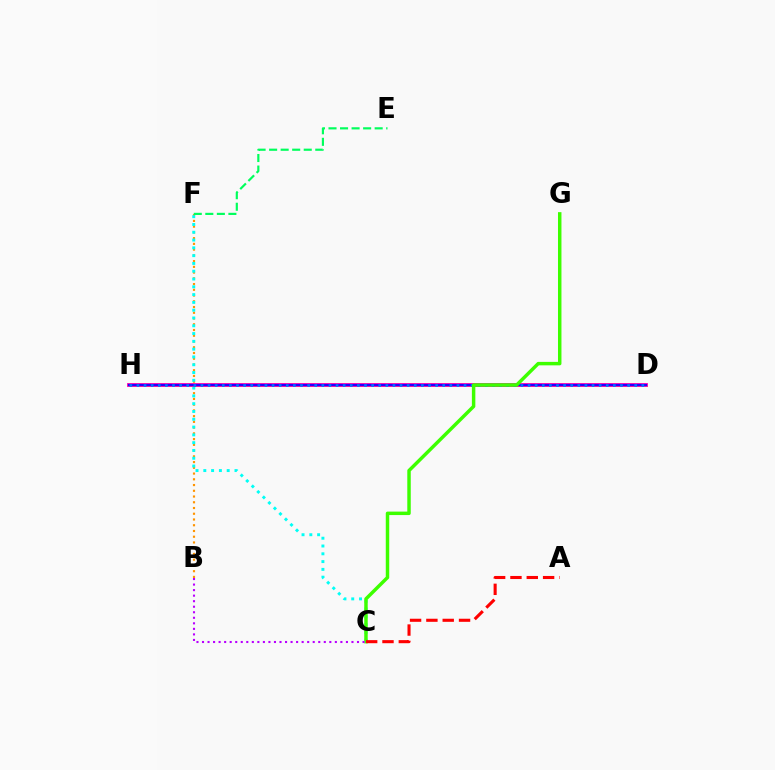{('D', 'H'): [{'color': '#d1ff00', 'line_style': 'solid', 'thickness': 1.85}, {'color': '#ff00ac', 'line_style': 'solid', 'thickness': 2.74}, {'color': '#2500ff', 'line_style': 'solid', 'thickness': 1.52}, {'color': '#0074ff', 'line_style': 'dotted', 'thickness': 1.93}], ('B', 'F'): [{'color': '#ff9400', 'line_style': 'dotted', 'thickness': 1.56}], ('C', 'F'): [{'color': '#00fff6', 'line_style': 'dotted', 'thickness': 2.12}], ('C', 'G'): [{'color': '#3dff00', 'line_style': 'solid', 'thickness': 2.49}], ('B', 'C'): [{'color': '#b900ff', 'line_style': 'dotted', 'thickness': 1.5}], ('E', 'F'): [{'color': '#00ff5c', 'line_style': 'dashed', 'thickness': 1.57}], ('A', 'C'): [{'color': '#ff0000', 'line_style': 'dashed', 'thickness': 2.22}]}